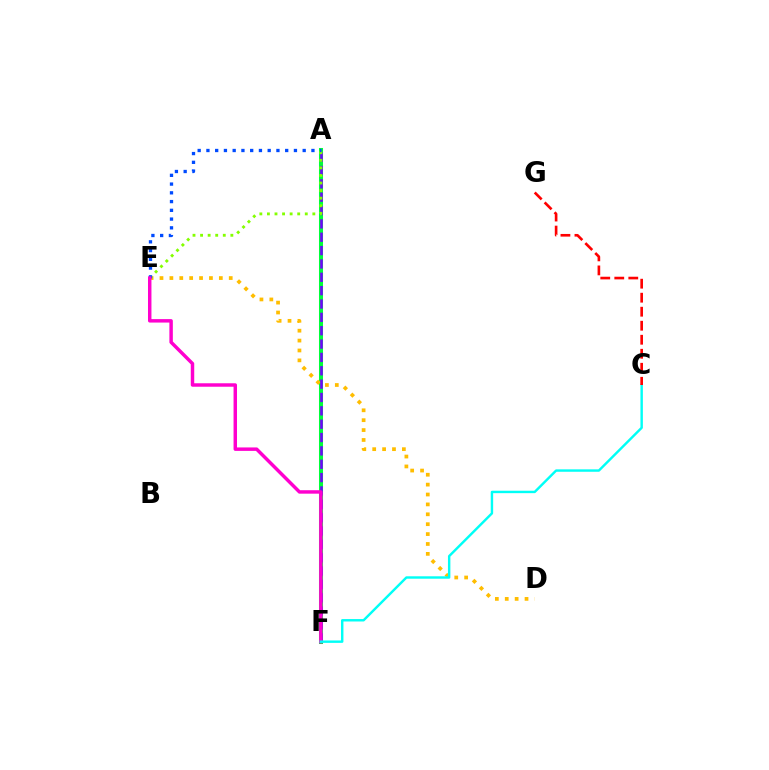{('A', 'F'): [{'color': '#00ff39', 'line_style': 'solid', 'thickness': 2.91}, {'color': '#7200ff', 'line_style': 'dashed', 'thickness': 1.81}], ('D', 'E'): [{'color': '#ffbd00', 'line_style': 'dotted', 'thickness': 2.69}], ('A', 'E'): [{'color': '#84ff00', 'line_style': 'dotted', 'thickness': 2.06}, {'color': '#004bff', 'line_style': 'dotted', 'thickness': 2.38}], ('E', 'F'): [{'color': '#ff00cf', 'line_style': 'solid', 'thickness': 2.49}], ('C', 'F'): [{'color': '#00fff6', 'line_style': 'solid', 'thickness': 1.75}], ('C', 'G'): [{'color': '#ff0000', 'line_style': 'dashed', 'thickness': 1.9}]}